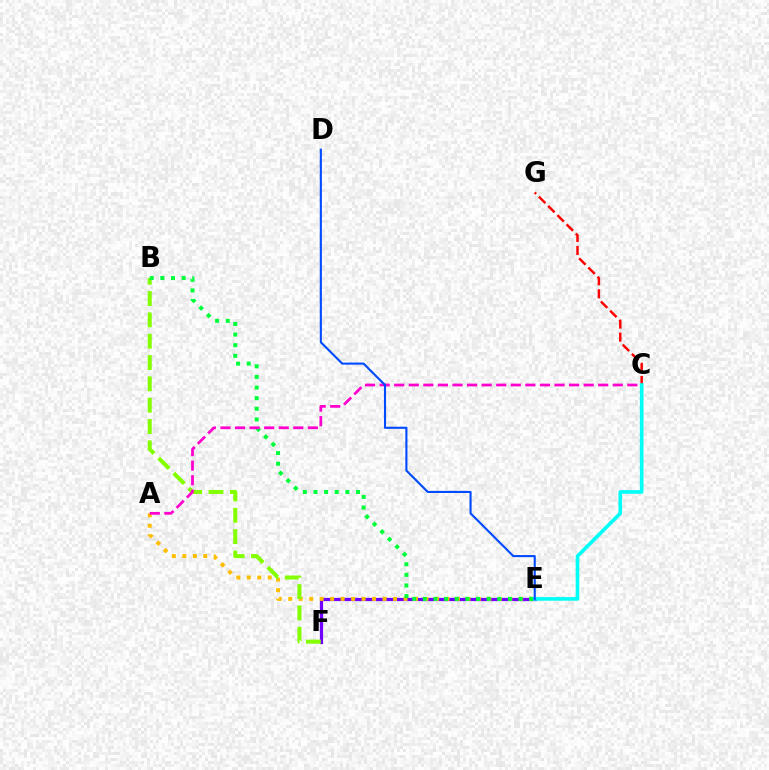{('E', 'F'): [{'color': '#7200ff', 'line_style': 'solid', 'thickness': 2.32}], ('A', 'E'): [{'color': '#ffbd00', 'line_style': 'dotted', 'thickness': 2.85}], ('B', 'F'): [{'color': '#84ff00', 'line_style': 'dashed', 'thickness': 2.9}], ('B', 'E'): [{'color': '#00ff39', 'line_style': 'dotted', 'thickness': 2.89}], ('C', 'G'): [{'color': '#ff0000', 'line_style': 'dashed', 'thickness': 1.77}], ('A', 'C'): [{'color': '#ff00cf', 'line_style': 'dashed', 'thickness': 1.98}], ('C', 'E'): [{'color': '#00fff6', 'line_style': 'solid', 'thickness': 2.62}], ('D', 'E'): [{'color': '#004bff', 'line_style': 'solid', 'thickness': 1.52}]}